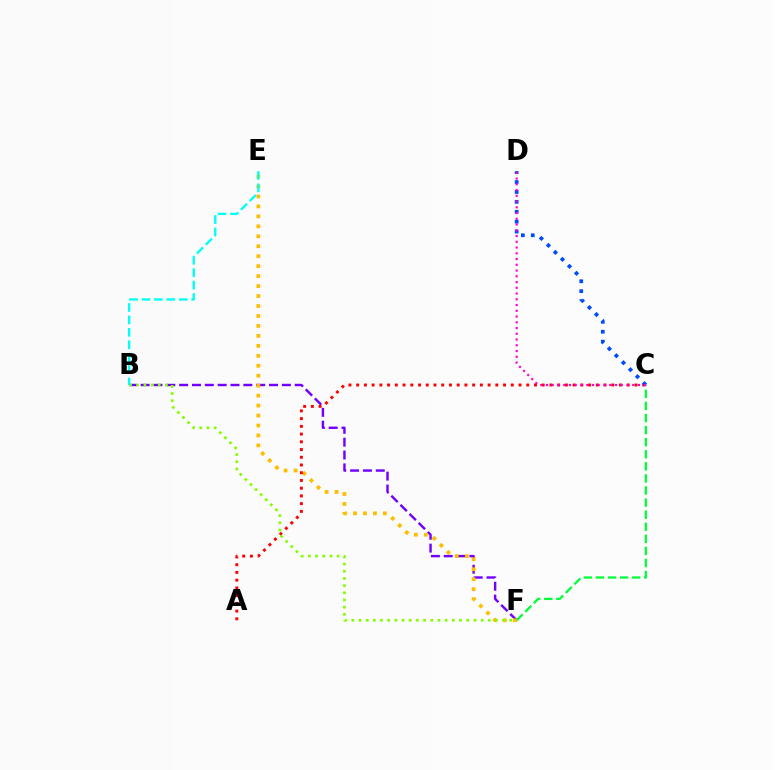{('B', 'F'): [{'color': '#7200ff', 'line_style': 'dashed', 'thickness': 1.74}, {'color': '#84ff00', 'line_style': 'dotted', 'thickness': 1.95}], ('C', 'F'): [{'color': '#00ff39', 'line_style': 'dashed', 'thickness': 1.64}], ('E', 'F'): [{'color': '#ffbd00', 'line_style': 'dotted', 'thickness': 2.71}], ('A', 'C'): [{'color': '#ff0000', 'line_style': 'dotted', 'thickness': 2.1}], ('C', 'D'): [{'color': '#004bff', 'line_style': 'dotted', 'thickness': 2.69}, {'color': '#ff00cf', 'line_style': 'dotted', 'thickness': 1.56}], ('B', 'E'): [{'color': '#00fff6', 'line_style': 'dashed', 'thickness': 1.69}]}